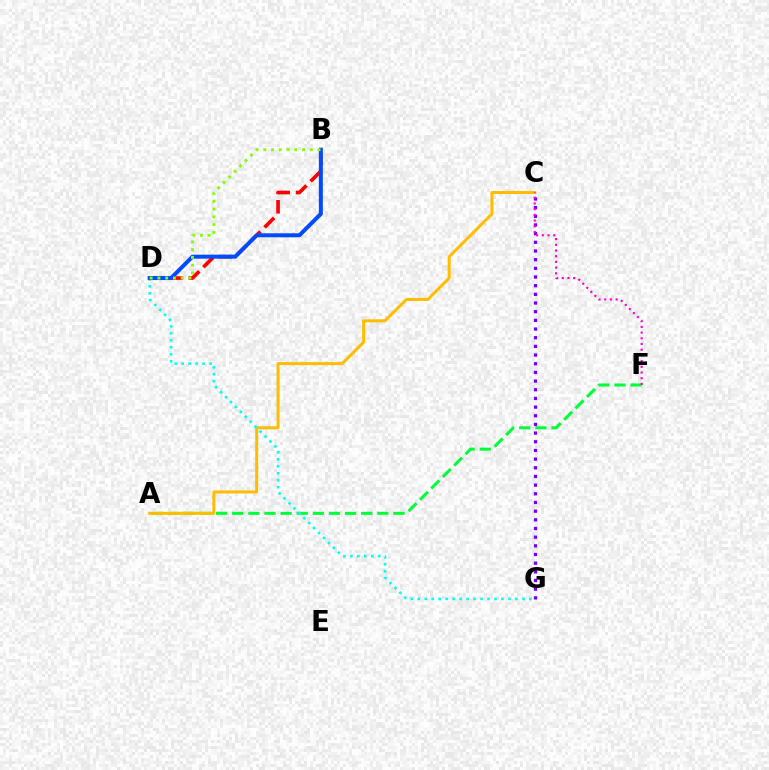{('B', 'D'): [{'color': '#ff0000', 'line_style': 'dashed', 'thickness': 2.64}, {'color': '#004bff', 'line_style': 'solid', 'thickness': 2.88}, {'color': '#84ff00', 'line_style': 'dotted', 'thickness': 2.1}], ('C', 'G'): [{'color': '#7200ff', 'line_style': 'dotted', 'thickness': 2.36}], ('A', 'F'): [{'color': '#00ff39', 'line_style': 'dashed', 'thickness': 2.19}], ('A', 'C'): [{'color': '#ffbd00', 'line_style': 'solid', 'thickness': 2.16}], ('D', 'G'): [{'color': '#00fff6', 'line_style': 'dotted', 'thickness': 1.9}], ('C', 'F'): [{'color': '#ff00cf', 'line_style': 'dotted', 'thickness': 1.55}]}